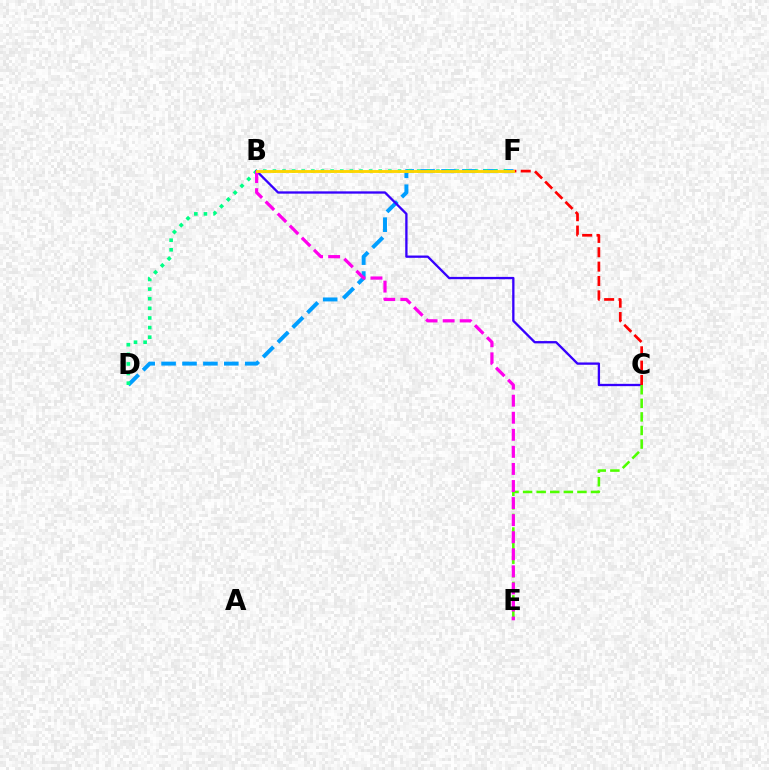{('D', 'F'): [{'color': '#009eff', 'line_style': 'dashed', 'thickness': 2.84}, {'color': '#00ff86', 'line_style': 'dotted', 'thickness': 2.61}], ('B', 'C'): [{'color': '#3700ff', 'line_style': 'solid', 'thickness': 1.67}], ('C', 'F'): [{'color': '#ff0000', 'line_style': 'dashed', 'thickness': 1.95}], ('C', 'E'): [{'color': '#4fff00', 'line_style': 'dashed', 'thickness': 1.85}], ('B', 'E'): [{'color': '#ff00ed', 'line_style': 'dashed', 'thickness': 2.32}], ('B', 'F'): [{'color': '#ffd500', 'line_style': 'solid', 'thickness': 2.07}]}